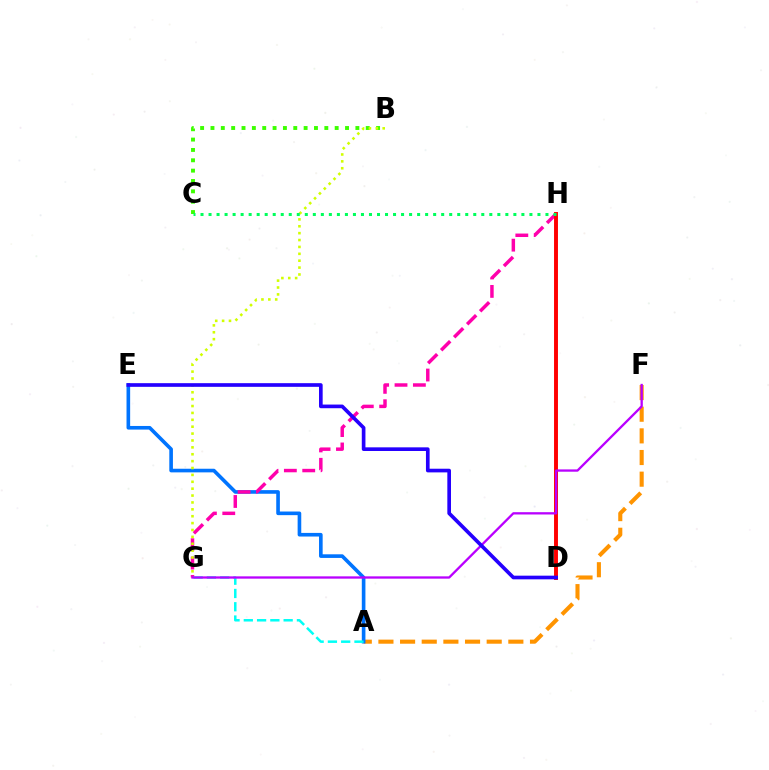{('A', 'F'): [{'color': '#ff9400', 'line_style': 'dashed', 'thickness': 2.94}], ('A', 'E'): [{'color': '#0074ff', 'line_style': 'solid', 'thickness': 2.61}], ('G', 'H'): [{'color': '#ff00ac', 'line_style': 'dashed', 'thickness': 2.5}], ('B', 'C'): [{'color': '#3dff00', 'line_style': 'dotted', 'thickness': 2.81}], ('D', 'H'): [{'color': '#ff0000', 'line_style': 'solid', 'thickness': 2.82}], ('A', 'G'): [{'color': '#00fff6', 'line_style': 'dashed', 'thickness': 1.8}], ('B', 'G'): [{'color': '#d1ff00', 'line_style': 'dotted', 'thickness': 1.87}], ('F', 'G'): [{'color': '#b900ff', 'line_style': 'solid', 'thickness': 1.66}], ('D', 'E'): [{'color': '#2500ff', 'line_style': 'solid', 'thickness': 2.64}], ('C', 'H'): [{'color': '#00ff5c', 'line_style': 'dotted', 'thickness': 2.18}]}